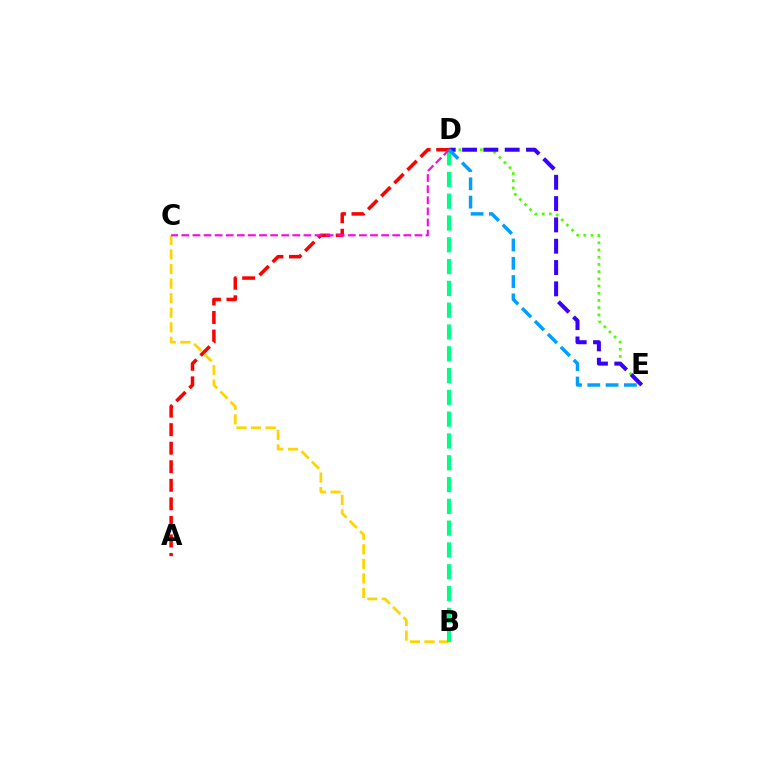{('A', 'D'): [{'color': '#ff0000', 'line_style': 'dashed', 'thickness': 2.52}], ('D', 'E'): [{'color': '#4fff00', 'line_style': 'dotted', 'thickness': 1.96}, {'color': '#3700ff', 'line_style': 'dashed', 'thickness': 2.9}, {'color': '#009eff', 'line_style': 'dashed', 'thickness': 2.48}], ('B', 'C'): [{'color': '#ffd500', 'line_style': 'dashed', 'thickness': 1.98}], ('B', 'D'): [{'color': '#00ff86', 'line_style': 'dashed', 'thickness': 2.96}], ('C', 'D'): [{'color': '#ff00ed', 'line_style': 'dashed', 'thickness': 1.51}]}